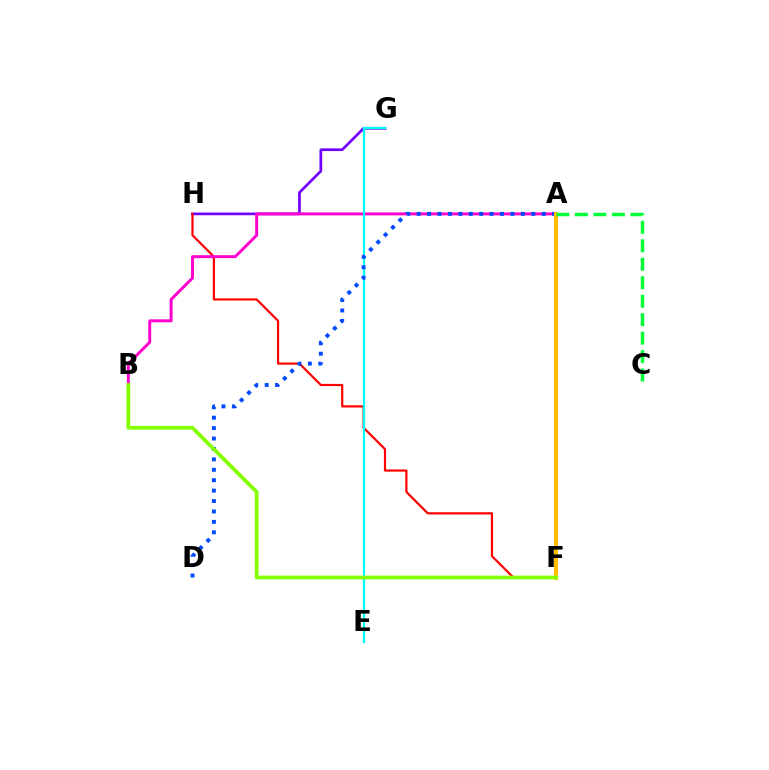{('G', 'H'): [{'color': '#7200ff', 'line_style': 'solid', 'thickness': 1.96}], ('F', 'H'): [{'color': '#ff0000', 'line_style': 'solid', 'thickness': 1.58}], ('A', 'B'): [{'color': '#ff00cf', 'line_style': 'solid', 'thickness': 2.13}], ('E', 'G'): [{'color': '#00fff6', 'line_style': 'solid', 'thickness': 1.62}], ('A', 'D'): [{'color': '#004bff', 'line_style': 'dotted', 'thickness': 2.83}], ('A', 'F'): [{'color': '#ffbd00', 'line_style': 'solid', 'thickness': 2.86}], ('B', 'F'): [{'color': '#84ff00', 'line_style': 'solid', 'thickness': 2.69}], ('A', 'C'): [{'color': '#00ff39', 'line_style': 'dashed', 'thickness': 2.51}]}